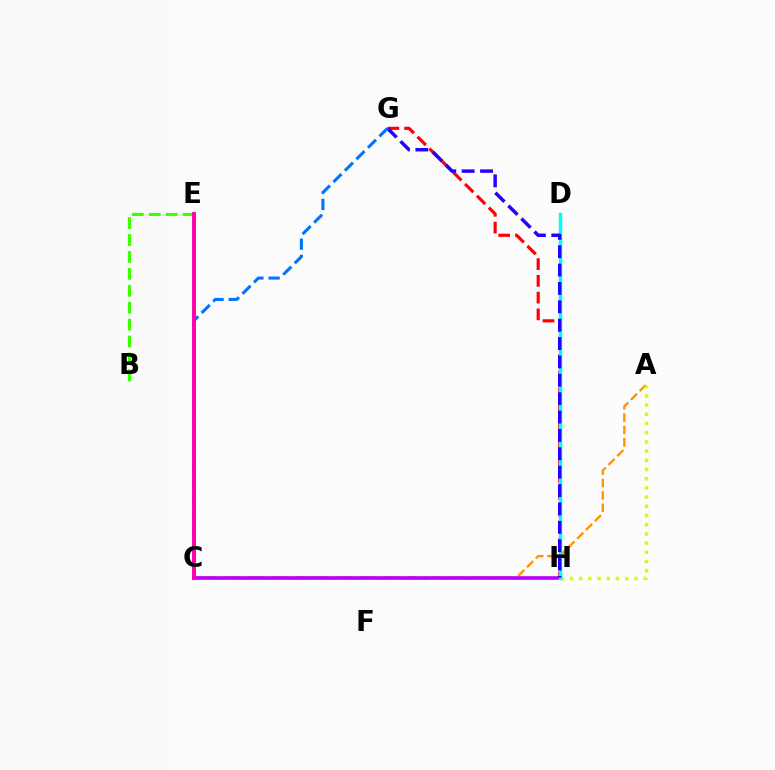{('B', 'E'): [{'color': '#3dff00', 'line_style': 'dashed', 'thickness': 2.3}], ('A', 'C'): [{'color': '#ff9400', 'line_style': 'dashed', 'thickness': 1.68}], ('G', 'H'): [{'color': '#ff0000', 'line_style': 'dashed', 'thickness': 2.28}, {'color': '#2500ff', 'line_style': 'dashed', 'thickness': 2.5}], ('C', 'H'): [{'color': '#00ff5c', 'line_style': 'dotted', 'thickness': 1.64}, {'color': '#b900ff', 'line_style': 'solid', 'thickness': 2.62}], ('A', 'H'): [{'color': '#d1ff00', 'line_style': 'dotted', 'thickness': 2.5}], ('D', 'H'): [{'color': '#00fff6', 'line_style': 'solid', 'thickness': 2.47}], ('C', 'G'): [{'color': '#0074ff', 'line_style': 'dashed', 'thickness': 2.2}], ('C', 'E'): [{'color': '#ff00ac', 'line_style': 'solid', 'thickness': 2.81}]}